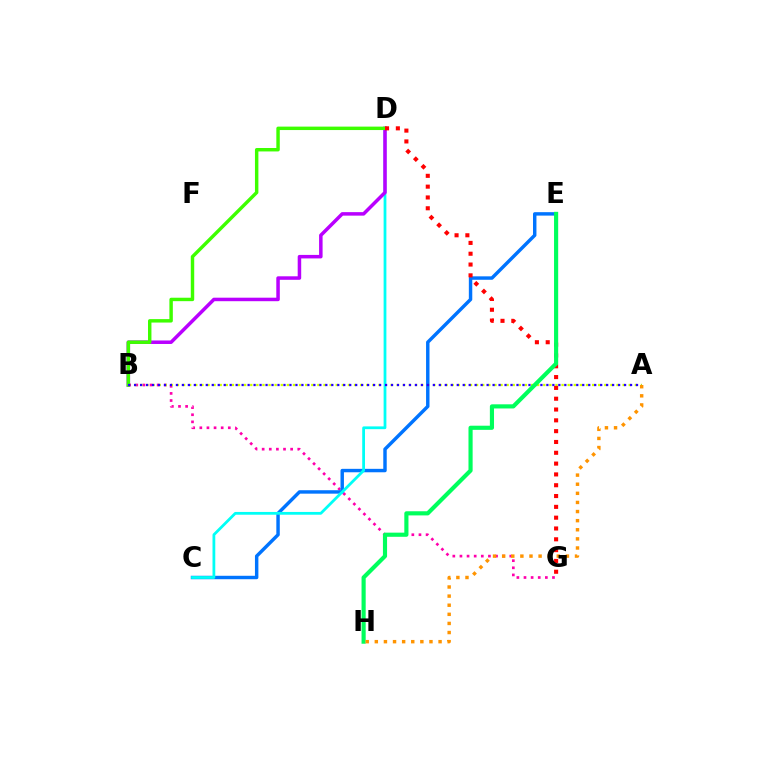{('B', 'G'): [{'color': '#ff00ac', 'line_style': 'dotted', 'thickness': 1.93}], ('A', 'B'): [{'color': '#d1ff00', 'line_style': 'dotted', 'thickness': 1.66}, {'color': '#2500ff', 'line_style': 'dotted', 'thickness': 1.62}], ('C', 'E'): [{'color': '#0074ff', 'line_style': 'solid', 'thickness': 2.48}], ('C', 'D'): [{'color': '#00fff6', 'line_style': 'solid', 'thickness': 2.0}], ('B', 'D'): [{'color': '#b900ff', 'line_style': 'solid', 'thickness': 2.53}, {'color': '#3dff00', 'line_style': 'solid', 'thickness': 2.48}], ('D', 'G'): [{'color': '#ff0000', 'line_style': 'dotted', 'thickness': 2.94}], ('E', 'H'): [{'color': '#00ff5c', 'line_style': 'solid', 'thickness': 2.98}], ('A', 'H'): [{'color': '#ff9400', 'line_style': 'dotted', 'thickness': 2.47}]}